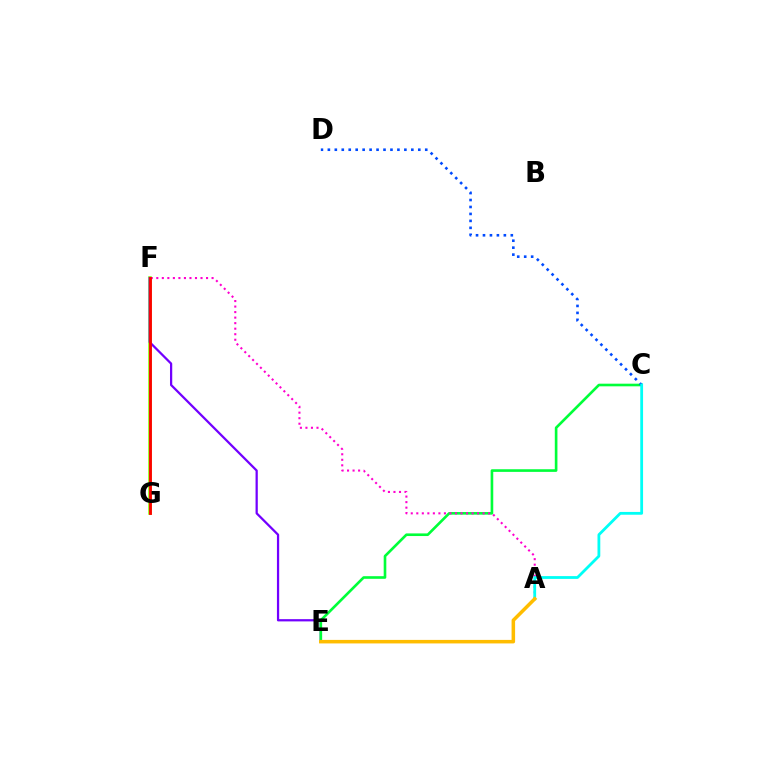{('F', 'G'): [{'color': '#84ff00', 'line_style': 'solid', 'thickness': 2.54}, {'color': '#ff0000', 'line_style': 'solid', 'thickness': 2.03}], ('E', 'F'): [{'color': '#7200ff', 'line_style': 'solid', 'thickness': 1.62}], ('C', 'E'): [{'color': '#00ff39', 'line_style': 'solid', 'thickness': 1.9}], ('A', 'F'): [{'color': '#ff00cf', 'line_style': 'dotted', 'thickness': 1.5}], ('C', 'D'): [{'color': '#004bff', 'line_style': 'dotted', 'thickness': 1.89}], ('A', 'C'): [{'color': '#00fff6', 'line_style': 'solid', 'thickness': 2.01}], ('A', 'E'): [{'color': '#ffbd00', 'line_style': 'solid', 'thickness': 2.54}]}